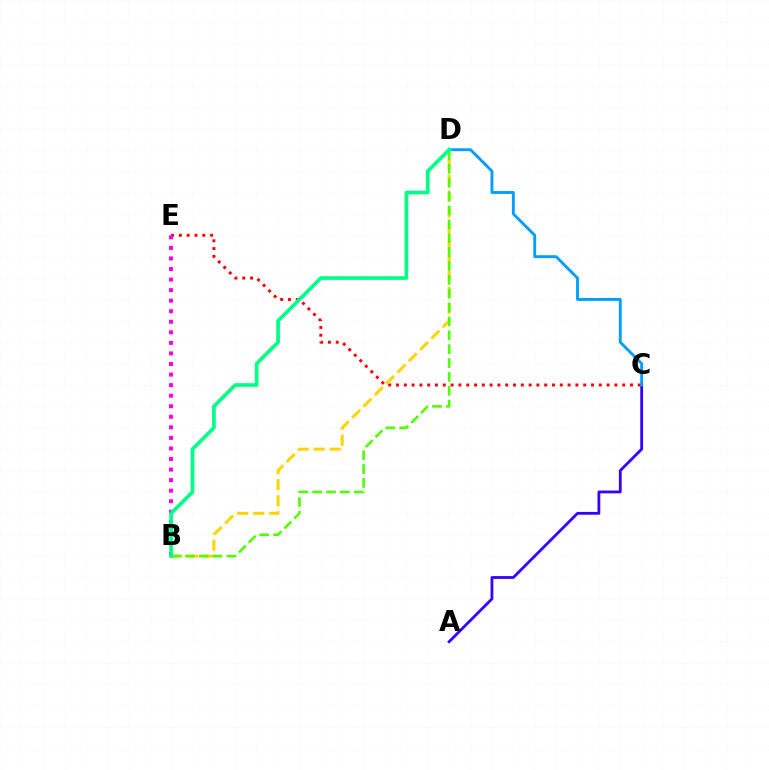{('A', 'C'): [{'color': '#3700ff', 'line_style': 'solid', 'thickness': 2.02}], ('C', 'E'): [{'color': '#ff0000', 'line_style': 'dotted', 'thickness': 2.12}], ('B', 'E'): [{'color': '#ff00ed', 'line_style': 'dotted', 'thickness': 2.87}], ('C', 'D'): [{'color': '#009eff', 'line_style': 'solid', 'thickness': 2.07}], ('B', 'D'): [{'color': '#ffd500', 'line_style': 'dashed', 'thickness': 2.18}, {'color': '#4fff00', 'line_style': 'dashed', 'thickness': 1.88}, {'color': '#00ff86', 'line_style': 'solid', 'thickness': 2.65}]}